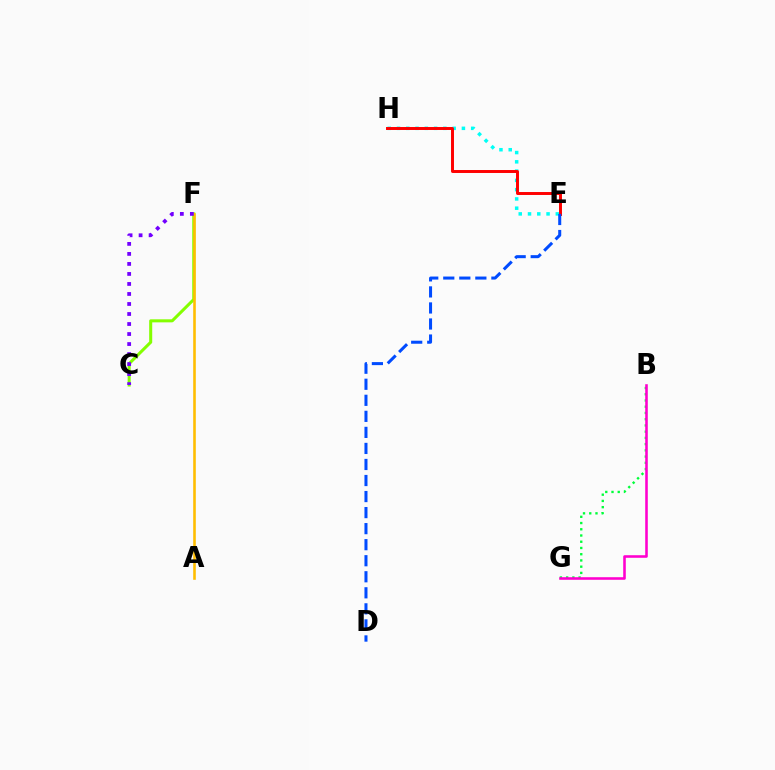{('C', 'F'): [{'color': '#84ff00', 'line_style': 'solid', 'thickness': 2.19}, {'color': '#7200ff', 'line_style': 'dotted', 'thickness': 2.72}], ('A', 'F'): [{'color': '#ffbd00', 'line_style': 'solid', 'thickness': 1.87}], ('B', 'G'): [{'color': '#00ff39', 'line_style': 'dotted', 'thickness': 1.69}, {'color': '#ff00cf', 'line_style': 'solid', 'thickness': 1.85}], ('E', 'H'): [{'color': '#00fff6', 'line_style': 'dotted', 'thickness': 2.52}, {'color': '#ff0000', 'line_style': 'solid', 'thickness': 2.13}], ('D', 'E'): [{'color': '#004bff', 'line_style': 'dashed', 'thickness': 2.18}]}